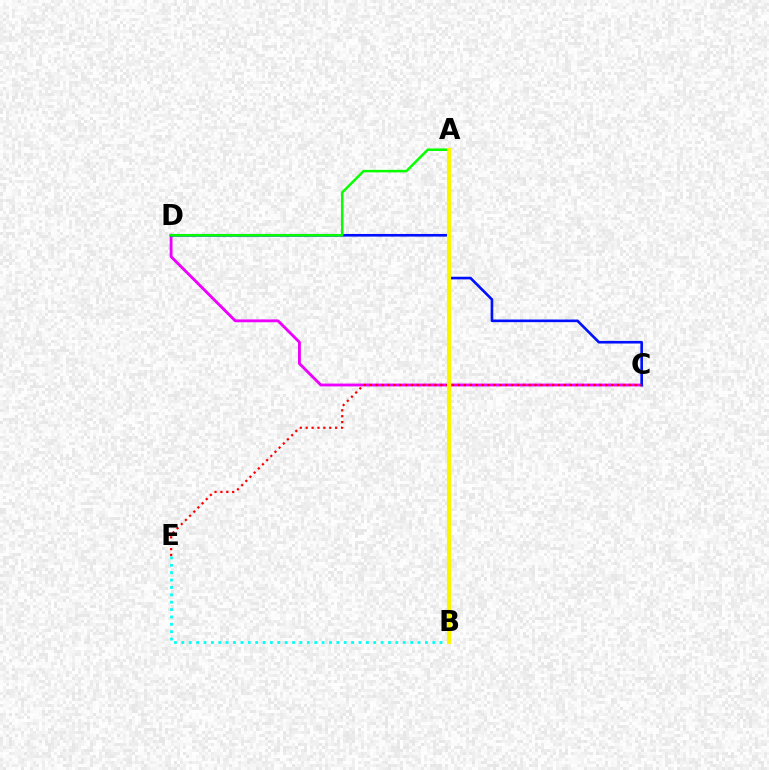{('C', 'D'): [{'color': '#ee00ff', 'line_style': 'solid', 'thickness': 2.05}, {'color': '#0010ff', 'line_style': 'solid', 'thickness': 1.9}], ('B', 'E'): [{'color': '#00fff6', 'line_style': 'dotted', 'thickness': 2.01}], ('C', 'E'): [{'color': '#ff0000', 'line_style': 'dotted', 'thickness': 1.6}], ('A', 'D'): [{'color': '#08ff00', 'line_style': 'solid', 'thickness': 1.81}], ('A', 'B'): [{'color': '#fcf500', 'line_style': 'solid', 'thickness': 2.97}]}